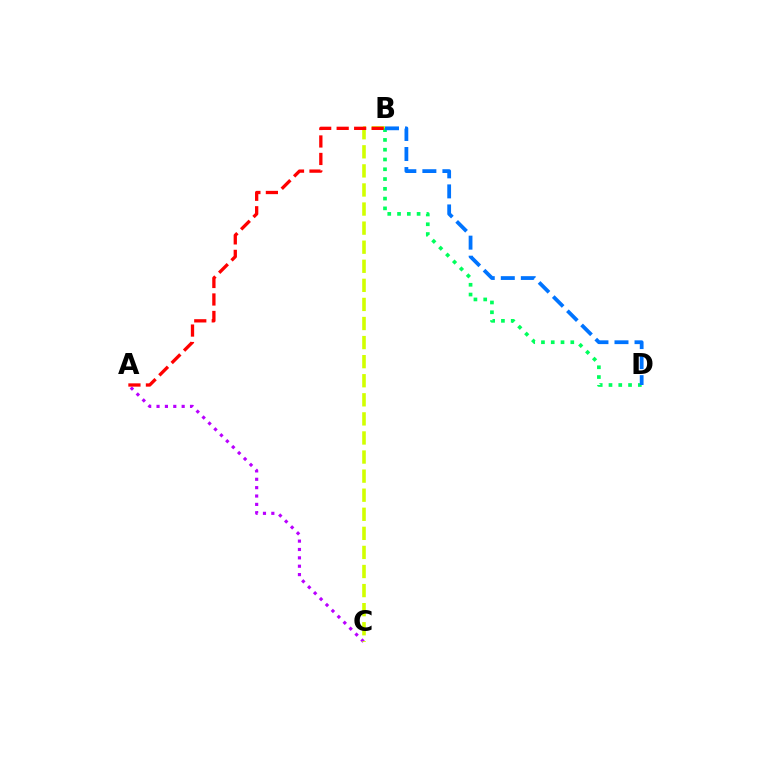{('A', 'C'): [{'color': '#b900ff', 'line_style': 'dotted', 'thickness': 2.27}], ('B', 'C'): [{'color': '#d1ff00', 'line_style': 'dashed', 'thickness': 2.59}], ('B', 'D'): [{'color': '#00ff5c', 'line_style': 'dotted', 'thickness': 2.66}, {'color': '#0074ff', 'line_style': 'dashed', 'thickness': 2.72}], ('A', 'B'): [{'color': '#ff0000', 'line_style': 'dashed', 'thickness': 2.38}]}